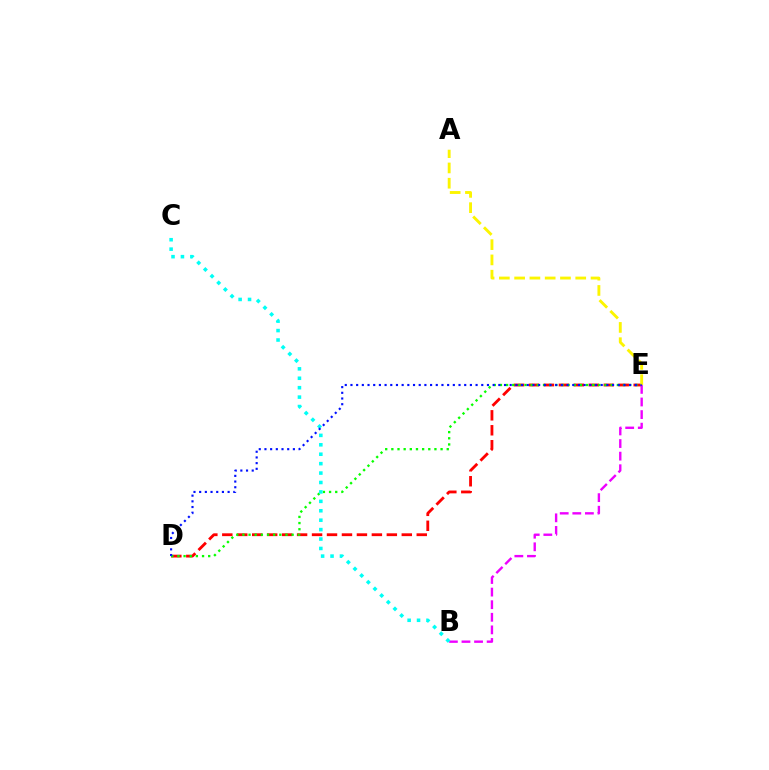{('D', 'E'): [{'color': '#ff0000', 'line_style': 'dashed', 'thickness': 2.03}, {'color': '#08ff00', 'line_style': 'dotted', 'thickness': 1.67}, {'color': '#0010ff', 'line_style': 'dotted', 'thickness': 1.55}], ('B', 'E'): [{'color': '#ee00ff', 'line_style': 'dashed', 'thickness': 1.71}], ('B', 'C'): [{'color': '#00fff6', 'line_style': 'dotted', 'thickness': 2.56}], ('A', 'E'): [{'color': '#fcf500', 'line_style': 'dashed', 'thickness': 2.08}]}